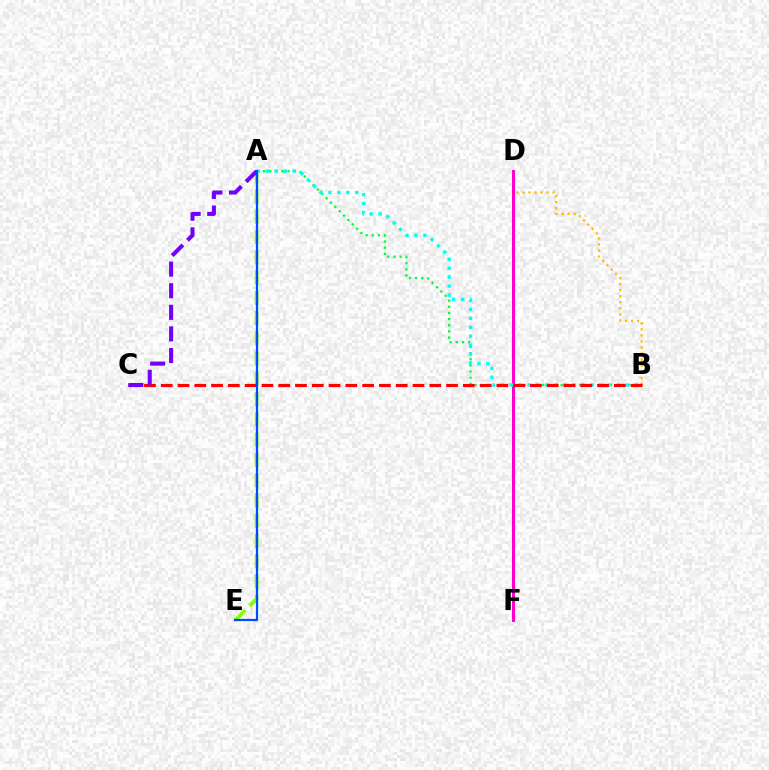{('B', 'D'): [{'color': '#ffbd00', 'line_style': 'dotted', 'thickness': 1.65}], ('D', 'F'): [{'color': '#ff00cf', 'line_style': 'solid', 'thickness': 2.16}], ('A', 'E'): [{'color': '#84ff00', 'line_style': 'dashed', 'thickness': 2.75}, {'color': '#004bff', 'line_style': 'solid', 'thickness': 1.6}], ('A', 'B'): [{'color': '#00ff39', 'line_style': 'dotted', 'thickness': 1.67}, {'color': '#00fff6', 'line_style': 'dotted', 'thickness': 2.43}], ('B', 'C'): [{'color': '#ff0000', 'line_style': 'dashed', 'thickness': 2.28}], ('A', 'C'): [{'color': '#7200ff', 'line_style': 'dashed', 'thickness': 2.93}]}